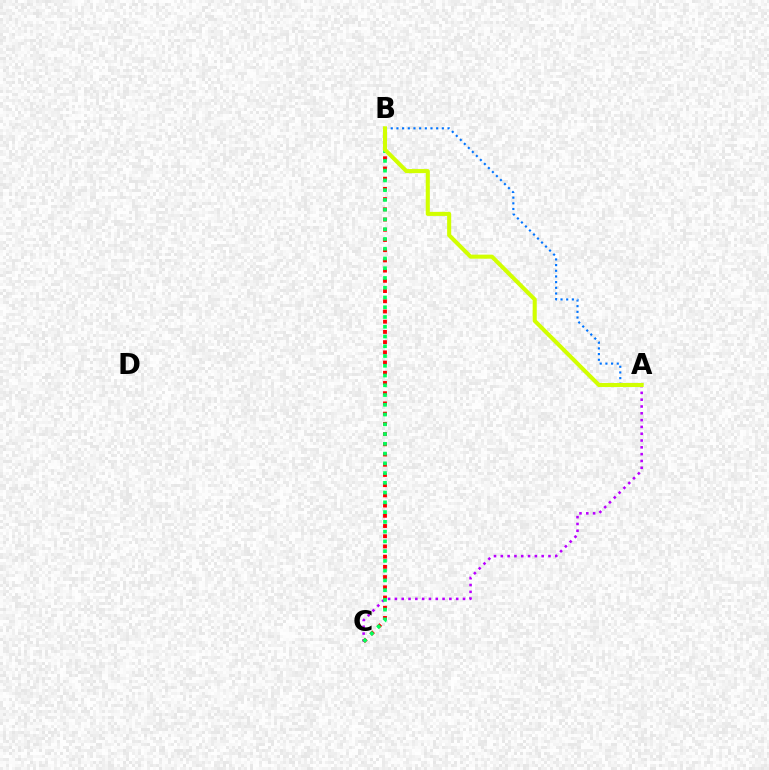{('A', 'C'): [{'color': '#b900ff', 'line_style': 'dotted', 'thickness': 1.85}], ('A', 'B'): [{'color': '#0074ff', 'line_style': 'dotted', 'thickness': 1.54}, {'color': '#d1ff00', 'line_style': 'solid', 'thickness': 2.92}], ('B', 'C'): [{'color': '#ff0000', 'line_style': 'dotted', 'thickness': 2.78}, {'color': '#00ff5c', 'line_style': 'dotted', 'thickness': 2.65}]}